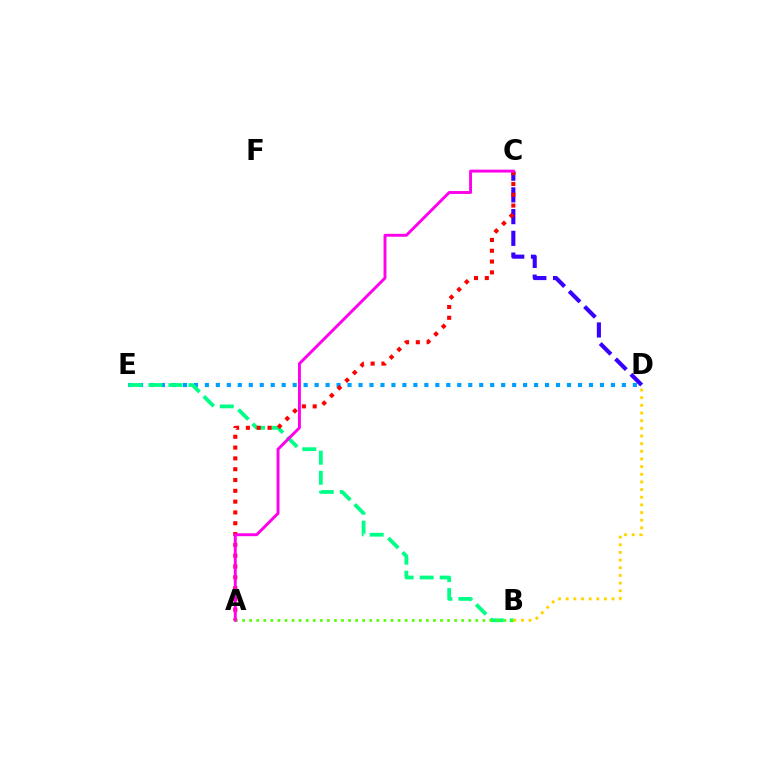{('D', 'E'): [{'color': '#009eff', 'line_style': 'dotted', 'thickness': 2.98}], ('B', 'D'): [{'color': '#ffd500', 'line_style': 'dotted', 'thickness': 2.08}], ('C', 'D'): [{'color': '#3700ff', 'line_style': 'dashed', 'thickness': 2.95}], ('B', 'E'): [{'color': '#00ff86', 'line_style': 'dashed', 'thickness': 2.72}], ('A', 'C'): [{'color': '#ff0000', 'line_style': 'dotted', 'thickness': 2.94}, {'color': '#ff00ed', 'line_style': 'solid', 'thickness': 2.1}], ('A', 'B'): [{'color': '#4fff00', 'line_style': 'dotted', 'thickness': 1.92}]}